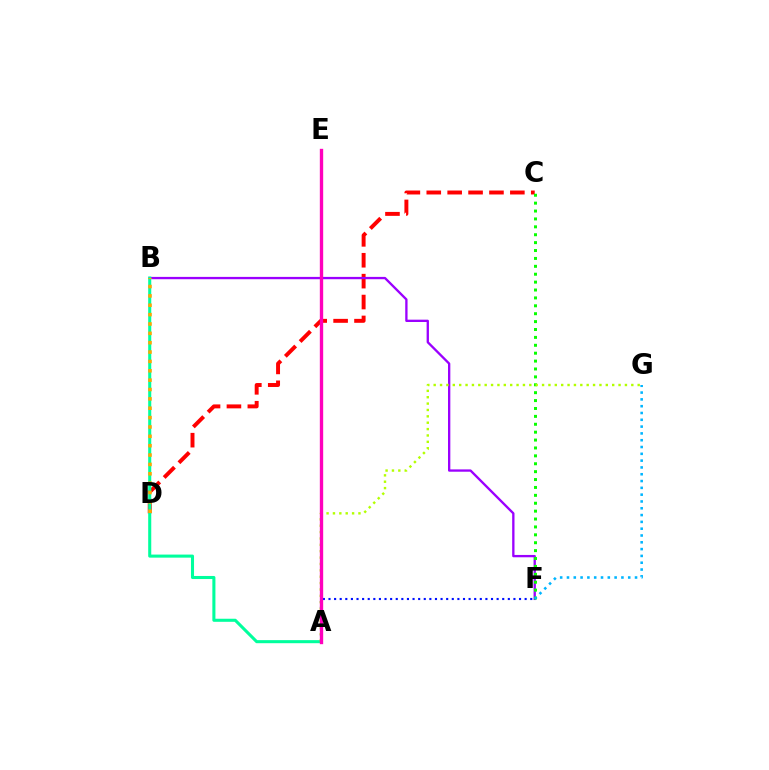{('C', 'D'): [{'color': '#ff0000', 'line_style': 'dashed', 'thickness': 2.84}], ('B', 'F'): [{'color': '#9b00ff', 'line_style': 'solid', 'thickness': 1.67}], ('C', 'F'): [{'color': '#08ff00', 'line_style': 'dotted', 'thickness': 2.15}], ('F', 'G'): [{'color': '#00b5ff', 'line_style': 'dotted', 'thickness': 1.85}], ('A', 'B'): [{'color': '#00ff9d', 'line_style': 'solid', 'thickness': 2.21}], ('A', 'G'): [{'color': '#b3ff00', 'line_style': 'dotted', 'thickness': 1.73}], ('A', 'F'): [{'color': '#0010ff', 'line_style': 'dotted', 'thickness': 1.52}], ('A', 'E'): [{'color': '#ff00bd', 'line_style': 'solid', 'thickness': 2.42}], ('B', 'D'): [{'color': '#ffa500', 'line_style': 'dotted', 'thickness': 2.54}]}